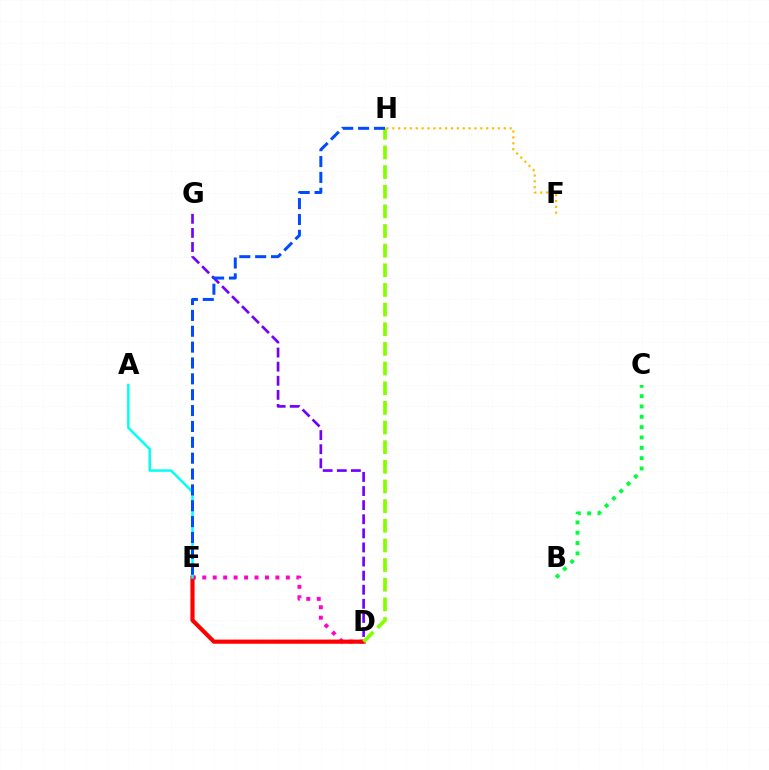{('D', 'E'): [{'color': '#ff00cf', 'line_style': 'dotted', 'thickness': 2.84}, {'color': '#ff0000', 'line_style': 'solid', 'thickness': 2.99}], ('F', 'H'): [{'color': '#ffbd00', 'line_style': 'dotted', 'thickness': 1.59}], ('D', 'G'): [{'color': '#7200ff', 'line_style': 'dashed', 'thickness': 1.92}], ('B', 'C'): [{'color': '#00ff39', 'line_style': 'dotted', 'thickness': 2.81}], ('D', 'H'): [{'color': '#84ff00', 'line_style': 'dashed', 'thickness': 2.67}], ('A', 'E'): [{'color': '#00fff6', 'line_style': 'solid', 'thickness': 1.78}], ('E', 'H'): [{'color': '#004bff', 'line_style': 'dashed', 'thickness': 2.15}]}